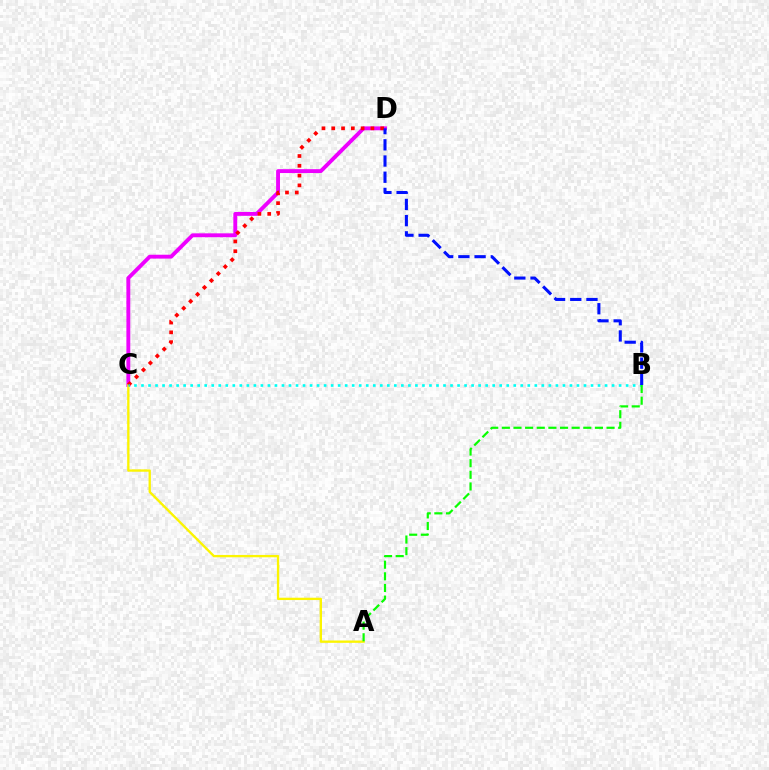{('C', 'D'): [{'color': '#ee00ff', 'line_style': 'solid', 'thickness': 2.79}, {'color': '#ff0000', 'line_style': 'dotted', 'thickness': 2.66}], ('A', 'C'): [{'color': '#fcf500', 'line_style': 'solid', 'thickness': 1.68}], ('B', 'C'): [{'color': '#00fff6', 'line_style': 'dotted', 'thickness': 1.91}], ('B', 'D'): [{'color': '#0010ff', 'line_style': 'dashed', 'thickness': 2.2}], ('A', 'B'): [{'color': '#08ff00', 'line_style': 'dashed', 'thickness': 1.58}]}